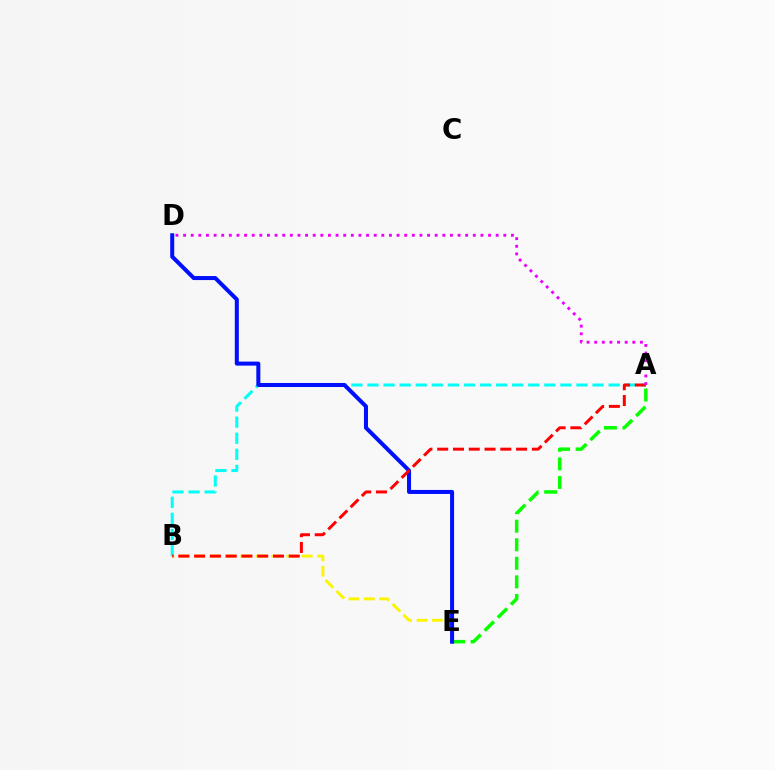{('B', 'E'): [{'color': '#fcf500', 'line_style': 'dashed', 'thickness': 2.09}], ('A', 'E'): [{'color': '#08ff00', 'line_style': 'dashed', 'thickness': 2.52}], ('A', 'B'): [{'color': '#00fff6', 'line_style': 'dashed', 'thickness': 2.18}, {'color': '#ff0000', 'line_style': 'dashed', 'thickness': 2.14}], ('D', 'E'): [{'color': '#0010ff', 'line_style': 'solid', 'thickness': 2.9}], ('A', 'D'): [{'color': '#ee00ff', 'line_style': 'dotted', 'thickness': 2.07}]}